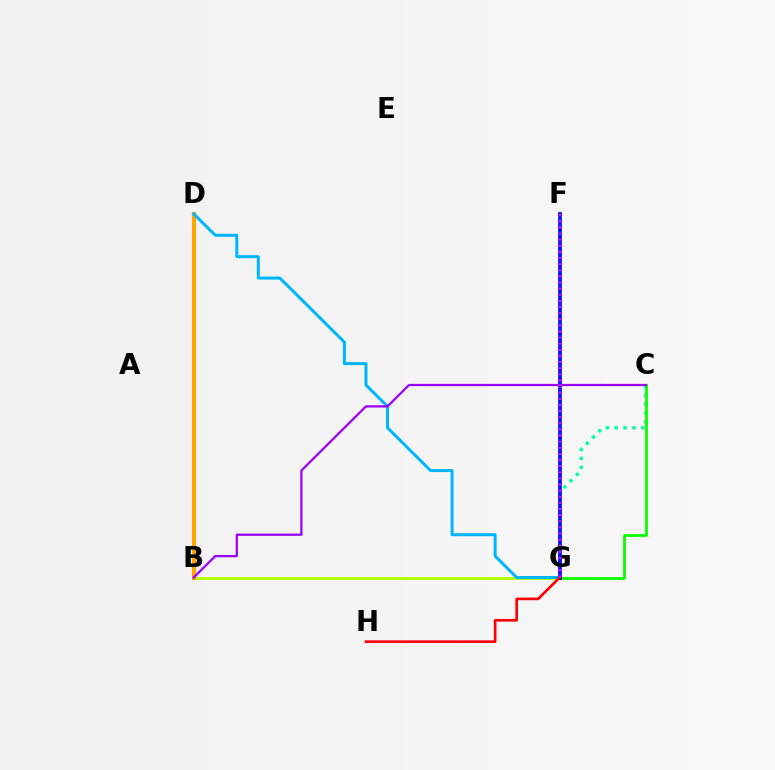{('B', 'G'): [{'color': '#b3ff00', 'line_style': 'solid', 'thickness': 2.09}], ('C', 'G'): [{'color': '#00ff9d', 'line_style': 'dotted', 'thickness': 2.4}, {'color': '#08ff00', 'line_style': 'solid', 'thickness': 1.99}], ('B', 'D'): [{'color': '#ffa500', 'line_style': 'solid', 'thickness': 2.93}], ('D', 'G'): [{'color': '#00b5ff', 'line_style': 'solid', 'thickness': 2.16}], ('F', 'G'): [{'color': '#0010ff', 'line_style': 'solid', 'thickness': 2.69}, {'color': '#ff00bd', 'line_style': 'dotted', 'thickness': 1.66}], ('G', 'H'): [{'color': '#ff0000', 'line_style': 'solid', 'thickness': 1.9}], ('B', 'C'): [{'color': '#9b00ff', 'line_style': 'solid', 'thickness': 1.62}]}